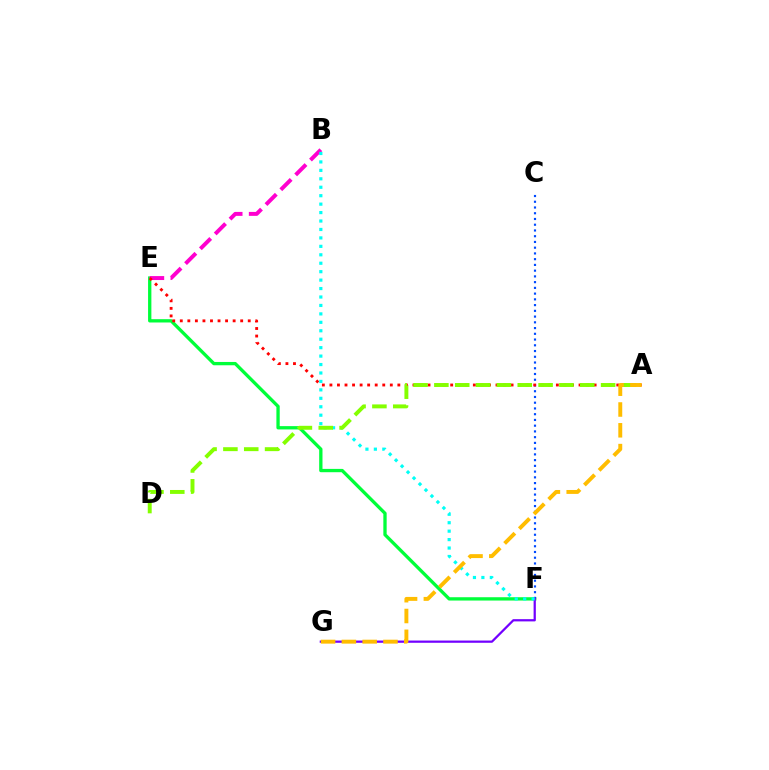{('E', 'F'): [{'color': '#00ff39', 'line_style': 'solid', 'thickness': 2.39}], ('B', 'E'): [{'color': '#ff00cf', 'line_style': 'dashed', 'thickness': 2.85}], ('C', 'F'): [{'color': '#004bff', 'line_style': 'dotted', 'thickness': 1.56}], ('F', 'G'): [{'color': '#7200ff', 'line_style': 'solid', 'thickness': 1.61}], ('A', 'E'): [{'color': '#ff0000', 'line_style': 'dotted', 'thickness': 2.05}], ('B', 'F'): [{'color': '#00fff6', 'line_style': 'dotted', 'thickness': 2.29}], ('A', 'D'): [{'color': '#84ff00', 'line_style': 'dashed', 'thickness': 2.83}], ('A', 'G'): [{'color': '#ffbd00', 'line_style': 'dashed', 'thickness': 2.82}]}